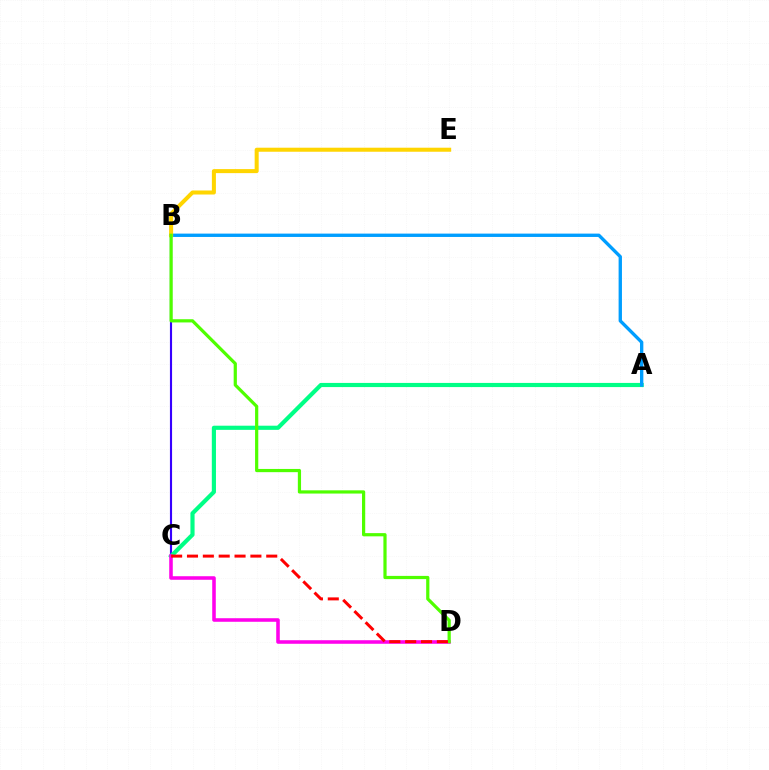{('B', 'C'): [{'color': '#3700ff', 'line_style': 'solid', 'thickness': 1.54}], ('A', 'C'): [{'color': '#00ff86', 'line_style': 'solid', 'thickness': 2.99}], ('C', 'D'): [{'color': '#ff00ed', 'line_style': 'solid', 'thickness': 2.56}, {'color': '#ff0000', 'line_style': 'dashed', 'thickness': 2.15}], ('A', 'B'): [{'color': '#009eff', 'line_style': 'solid', 'thickness': 2.41}], ('B', 'E'): [{'color': '#ffd500', 'line_style': 'solid', 'thickness': 2.9}], ('B', 'D'): [{'color': '#4fff00', 'line_style': 'solid', 'thickness': 2.31}]}